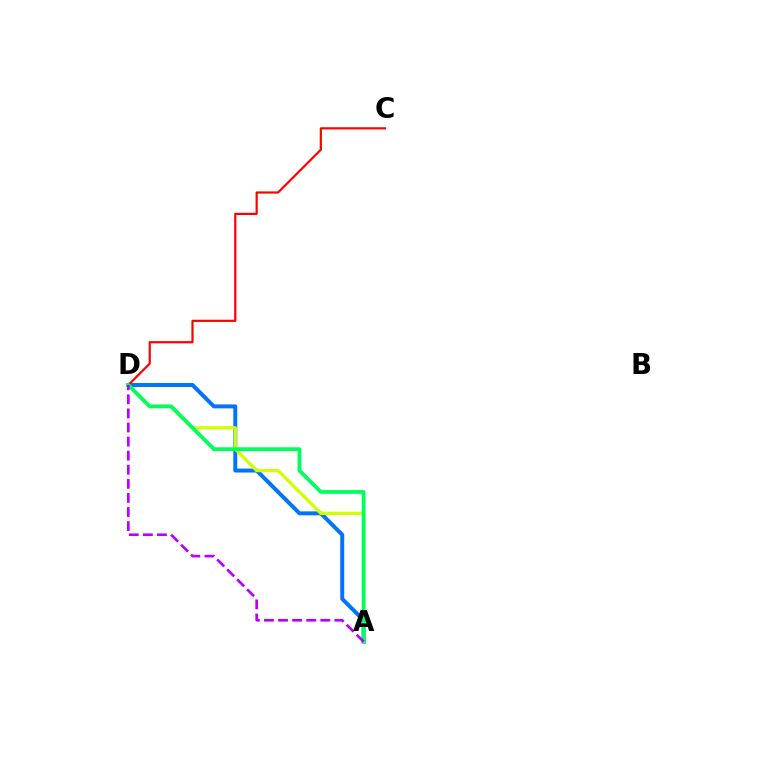{('A', 'D'): [{'color': '#0074ff', 'line_style': 'solid', 'thickness': 2.85}, {'color': '#d1ff00', 'line_style': 'solid', 'thickness': 2.35}, {'color': '#00ff5c', 'line_style': 'solid', 'thickness': 2.72}, {'color': '#b900ff', 'line_style': 'dashed', 'thickness': 1.91}], ('C', 'D'): [{'color': '#ff0000', 'line_style': 'solid', 'thickness': 1.58}]}